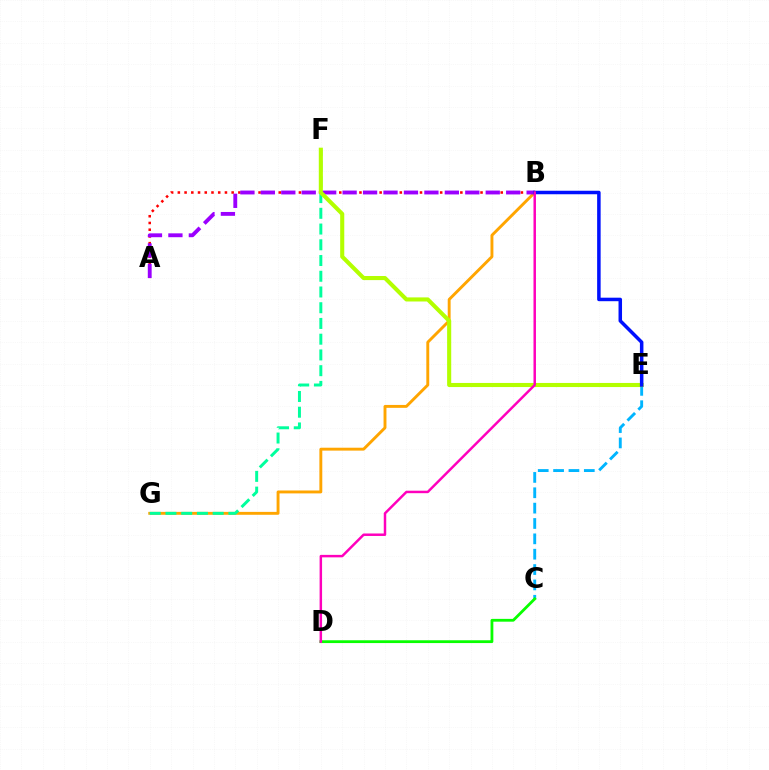{('B', 'G'): [{'color': '#ffa500', 'line_style': 'solid', 'thickness': 2.09}], ('A', 'B'): [{'color': '#ff0000', 'line_style': 'dotted', 'thickness': 1.83}, {'color': '#9b00ff', 'line_style': 'dashed', 'thickness': 2.78}], ('F', 'G'): [{'color': '#00ff9d', 'line_style': 'dashed', 'thickness': 2.14}], ('C', 'E'): [{'color': '#00b5ff', 'line_style': 'dashed', 'thickness': 2.09}], ('E', 'F'): [{'color': '#b3ff00', 'line_style': 'solid', 'thickness': 2.94}], ('B', 'E'): [{'color': '#0010ff', 'line_style': 'solid', 'thickness': 2.52}], ('C', 'D'): [{'color': '#08ff00', 'line_style': 'solid', 'thickness': 2.01}], ('B', 'D'): [{'color': '#ff00bd', 'line_style': 'solid', 'thickness': 1.78}]}